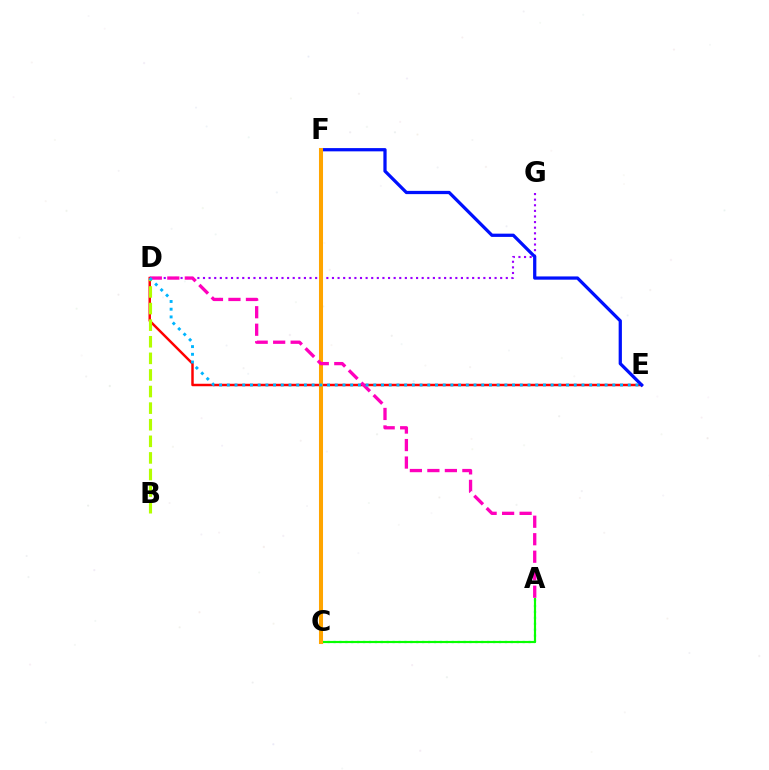{('D', 'E'): [{'color': '#ff0000', 'line_style': 'solid', 'thickness': 1.78}, {'color': '#00b5ff', 'line_style': 'dotted', 'thickness': 2.09}], ('D', 'G'): [{'color': '#9b00ff', 'line_style': 'dotted', 'thickness': 1.52}], ('A', 'C'): [{'color': '#00ff9d', 'line_style': 'dotted', 'thickness': 1.61}, {'color': '#08ff00', 'line_style': 'solid', 'thickness': 1.55}], ('B', 'D'): [{'color': '#b3ff00', 'line_style': 'dashed', 'thickness': 2.25}], ('E', 'F'): [{'color': '#0010ff', 'line_style': 'solid', 'thickness': 2.34}], ('C', 'F'): [{'color': '#ffa500', 'line_style': 'solid', 'thickness': 2.92}], ('A', 'D'): [{'color': '#ff00bd', 'line_style': 'dashed', 'thickness': 2.38}]}